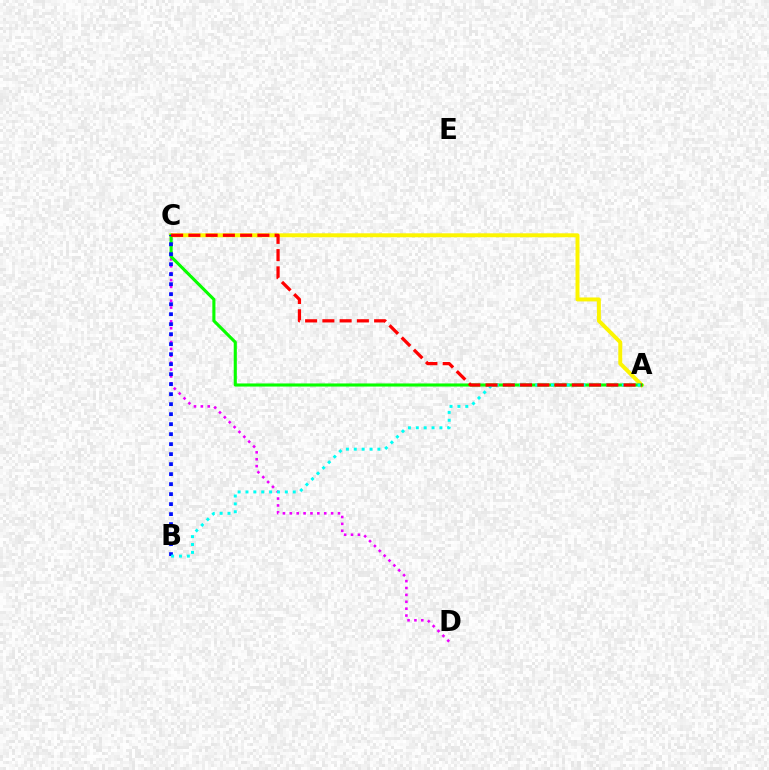{('A', 'C'): [{'color': '#fcf500', 'line_style': 'solid', 'thickness': 2.84}, {'color': '#08ff00', 'line_style': 'solid', 'thickness': 2.23}, {'color': '#ff0000', 'line_style': 'dashed', 'thickness': 2.34}], ('C', 'D'): [{'color': '#ee00ff', 'line_style': 'dotted', 'thickness': 1.87}], ('B', 'C'): [{'color': '#0010ff', 'line_style': 'dotted', 'thickness': 2.72}], ('A', 'B'): [{'color': '#00fff6', 'line_style': 'dotted', 'thickness': 2.14}]}